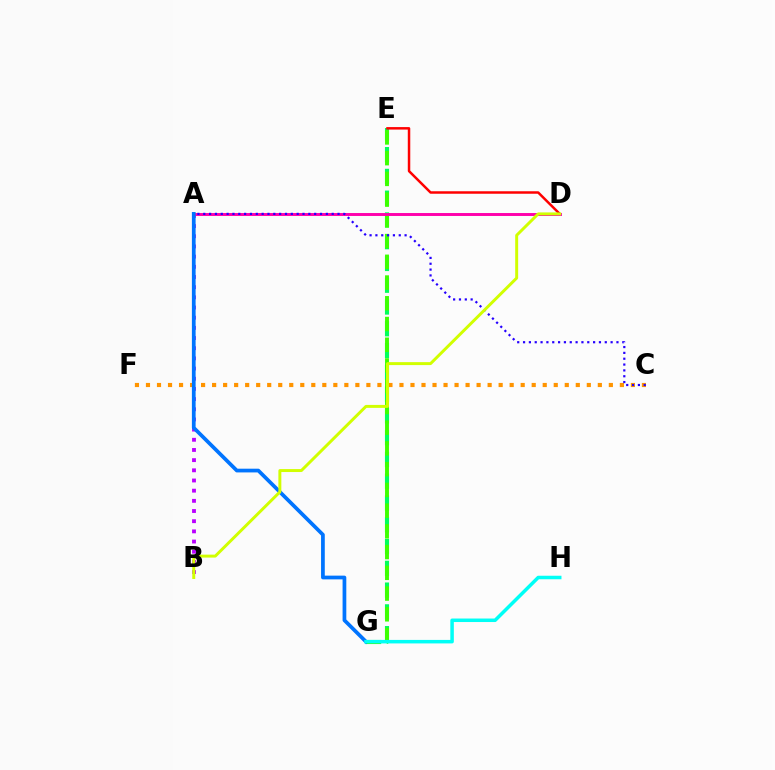{('A', 'B'): [{'color': '#b900ff', 'line_style': 'dotted', 'thickness': 2.76}], ('C', 'F'): [{'color': '#ff9400', 'line_style': 'dotted', 'thickness': 2.99}], ('E', 'G'): [{'color': '#00ff5c', 'line_style': 'dashed', 'thickness': 2.96}, {'color': '#3dff00', 'line_style': 'dashed', 'thickness': 2.82}], ('D', 'E'): [{'color': '#ff0000', 'line_style': 'solid', 'thickness': 1.79}], ('A', 'D'): [{'color': '#ff00ac', 'line_style': 'solid', 'thickness': 2.11}], ('A', 'G'): [{'color': '#0074ff', 'line_style': 'solid', 'thickness': 2.68}], ('A', 'C'): [{'color': '#2500ff', 'line_style': 'dotted', 'thickness': 1.59}], ('G', 'H'): [{'color': '#00fff6', 'line_style': 'solid', 'thickness': 2.52}], ('B', 'D'): [{'color': '#d1ff00', 'line_style': 'solid', 'thickness': 2.13}]}